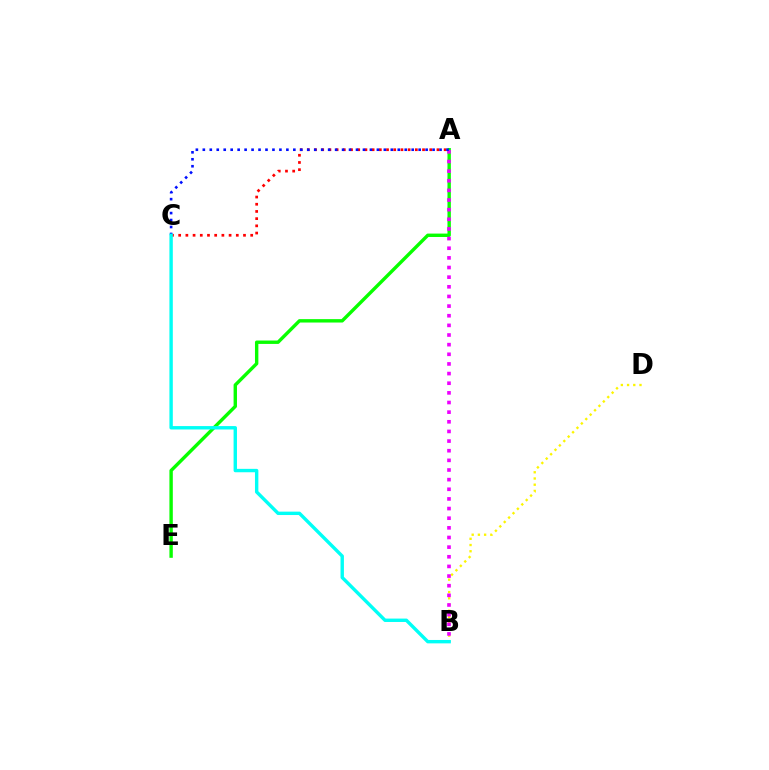{('A', 'E'): [{'color': '#08ff00', 'line_style': 'solid', 'thickness': 2.44}], ('A', 'C'): [{'color': '#ff0000', 'line_style': 'dotted', 'thickness': 1.96}, {'color': '#0010ff', 'line_style': 'dotted', 'thickness': 1.89}], ('B', 'D'): [{'color': '#fcf500', 'line_style': 'dotted', 'thickness': 1.69}], ('A', 'B'): [{'color': '#ee00ff', 'line_style': 'dotted', 'thickness': 2.62}], ('B', 'C'): [{'color': '#00fff6', 'line_style': 'solid', 'thickness': 2.45}]}